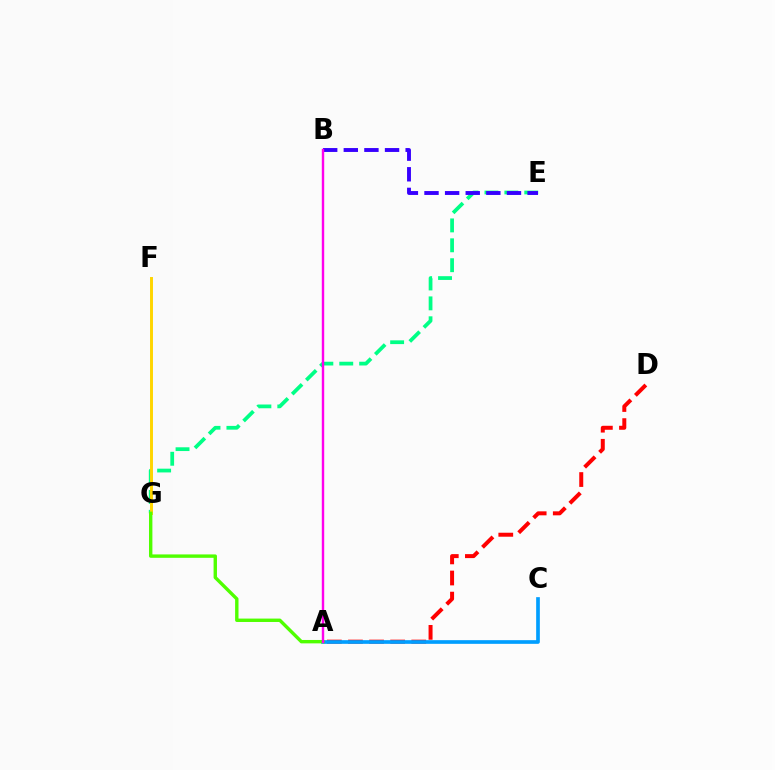{('A', 'D'): [{'color': '#ff0000', 'line_style': 'dashed', 'thickness': 2.87}], ('E', 'G'): [{'color': '#00ff86', 'line_style': 'dashed', 'thickness': 2.7}], ('B', 'E'): [{'color': '#3700ff', 'line_style': 'dashed', 'thickness': 2.8}], ('F', 'G'): [{'color': '#ffd500', 'line_style': 'solid', 'thickness': 2.12}], ('A', 'C'): [{'color': '#009eff', 'line_style': 'solid', 'thickness': 2.65}], ('A', 'G'): [{'color': '#4fff00', 'line_style': 'solid', 'thickness': 2.45}], ('A', 'B'): [{'color': '#ff00ed', 'line_style': 'solid', 'thickness': 1.73}]}